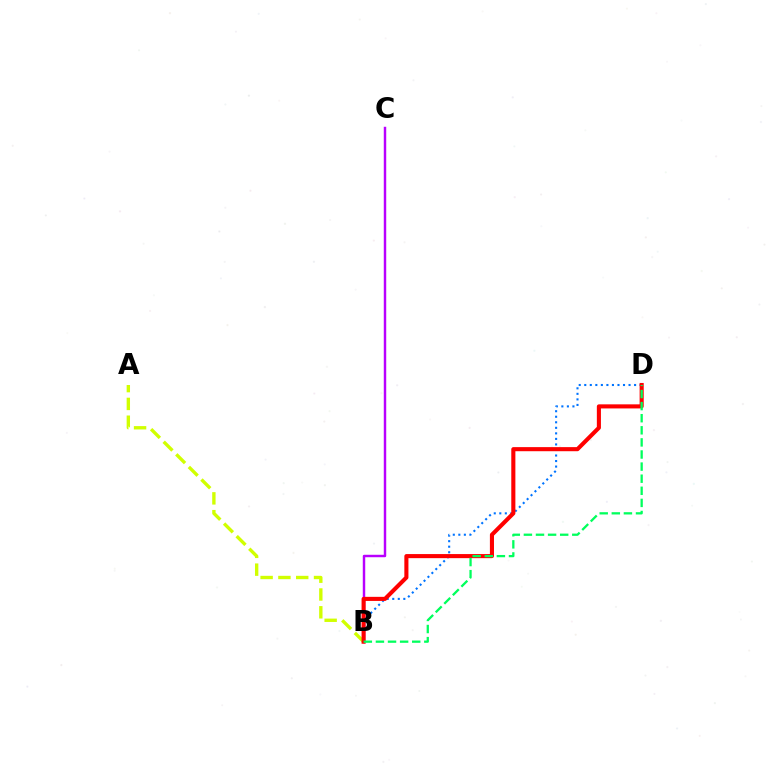{('B', 'D'): [{'color': '#0074ff', 'line_style': 'dotted', 'thickness': 1.5}, {'color': '#ff0000', 'line_style': 'solid', 'thickness': 2.95}, {'color': '#00ff5c', 'line_style': 'dashed', 'thickness': 1.64}], ('B', 'C'): [{'color': '#b900ff', 'line_style': 'solid', 'thickness': 1.76}], ('A', 'B'): [{'color': '#d1ff00', 'line_style': 'dashed', 'thickness': 2.42}]}